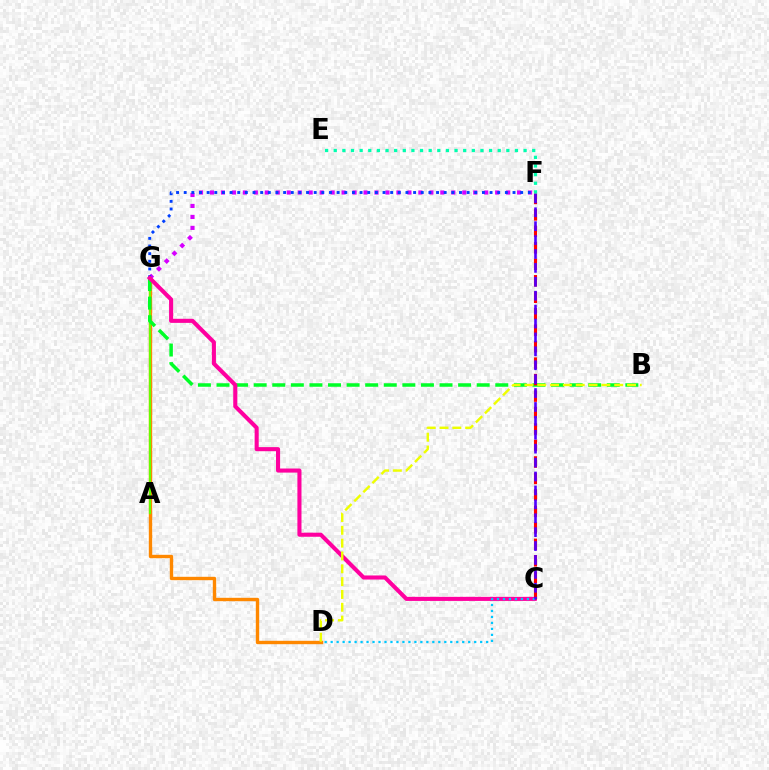{('D', 'G'): [{'color': '#ff8800', 'line_style': 'solid', 'thickness': 2.44}], ('F', 'G'): [{'color': '#d600ff', 'line_style': 'dotted', 'thickness': 2.98}, {'color': '#003fff', 'line_style': 'dotted', 'thickness': 2.08}], ('A', 'G'): [{'color': '#66ff00', 'line_style': 'solid', 'thickness': 1.56}], ('B', 'G'): [{'color': '#00ff27', 'line_style': 'dashed', 'thickness': 2.52}], ('C', 'G'): [{'color': '#ff00a0', 'line_style': 'solid', 'thickness': 2.94}], ('B', 'D'): [{'color': '#eeff00', 'line_style': 'dashed', 'thickness': 1.74}], ('C', 'F'): [{'color': '#ff0000', 'line_style': 'dashed', 'thickness': 2.24}, {'color': '#4f00ff', 'line_style': 'dashed', 'thickness': 1.89}], ('C', 'D'): [{'color': '#00c7ff', 'line_style': 'dotted', 'thickness': 1.62}], ('E', 'F'): [{'color': '#00ffaf', 'line_style': 'dotted', 'thickness': 2.34}]}